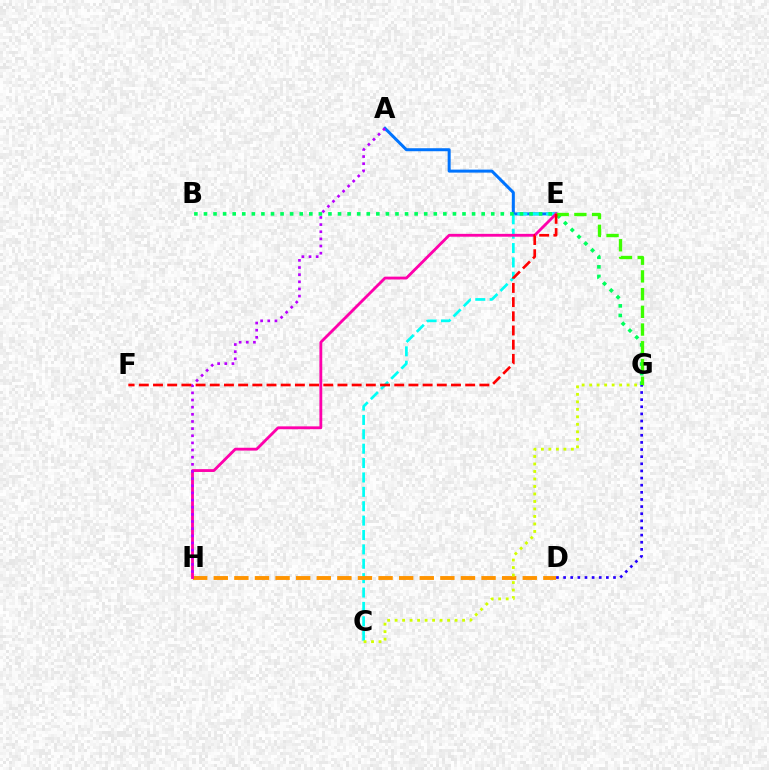{('A', 'E'): [{'color': '#0074ff', 'line_style': 'solid', 'thickness': 2.16}], ('C', 'E'): [{'color': '#00fff6', 'line_style': 'dashed', 'thickness': 1.95}], ('B', 'G'): [{'color': '#00ff5c', 'line_style': 'dotted', 'thickness': 2.6}], ('D', 'H'): [{'color': '#ff9400', 'line_style': 'dashed', 'thickness': 2.8}], ('E', 'H'): [{'color': '#ff00ac', 'line_style': 'solid', 'thickness': 2.04}], ('C', 'G'): [{'color': '#d1ff00', 'line_style': 'dotted', 'thickness': 2.04}], ('A', 'H'): [{'color': '#b900ff', 'line_style': 'dotted', 'thickness': 1.94}], ('E', 'G'): [{'color': '#3dff00', 'line_style': 'dashed', 'thickness': 2.41}], ('E', 'F'): [{'color': '#ff0000', 'line_style': 'dashed', 'thickness': 1.93}], ('D', 'G'): [{'color': '#2500ff', 'line_style': 'dotted', 'thickness': 1.94}]}